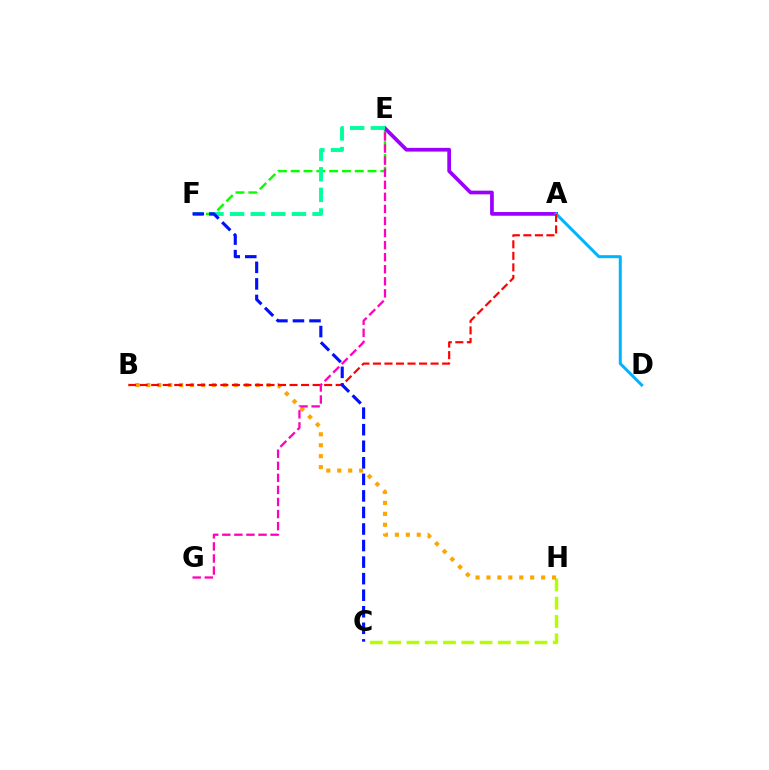{('C', 'H'): [{'color': '#b3ff00', 'line_style': 'dashed', 'thickness': 2.49}], ('B', 'H'): [{'color': '#ffa500', 'line_style': 'dotted', 'thickness': 2.97}], ('E', 'F'): [{'color': '#08ff00', 'line_style': 'dashed', 'thickness': 1.74}, {'color': '#00ff9d', 'line_style': 'dashed', 'thickness': 2.8}], ('A', 'E'): [{'color': '#9b00ff', 'line_style': 'solid', 'thickness': 2.67}], ('A', 'D'): [{'color': '#00b5ff', 'line_style': 'solid', 'thickness': 2.17}], ('A', 'B'): [{'color': '#ff0000', 'line_style': 'dashed', 'thickness': 1.57}], ('E', 'G'): [{'color': '#ff00bd', 'line_style': 'dashed', 'thickness': 1.64}], ('C', 'F'): [{'color': '#0010ff', 'line_style': 'dashed', 'thickness': 2.25}]}